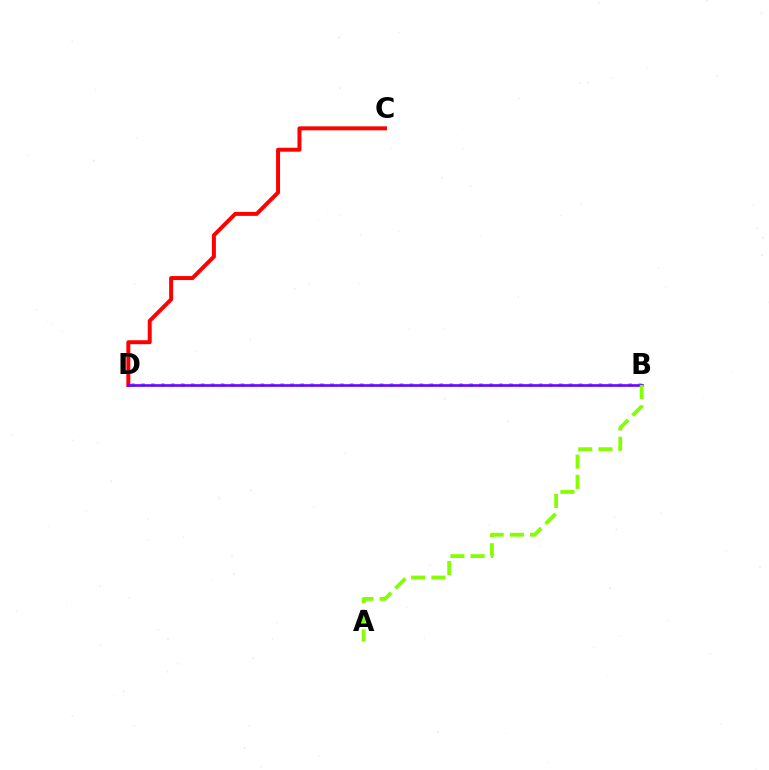{('C', 'D'): [{'color': '#ff0000', 'line_style': 'solid', 'thickness': 2.86}], ('B', 'D'): [{'color': '#00fff6', 'line_style': 'dotted', 'thickness': 2.7}, {'color': '#7200ff', 'line_style': 'solid', 'thickness': 1.9}], ('A', 'B'): [{'color': '#84ff00', 'line_style': 'dashed', 'thickness': 2.74}]}